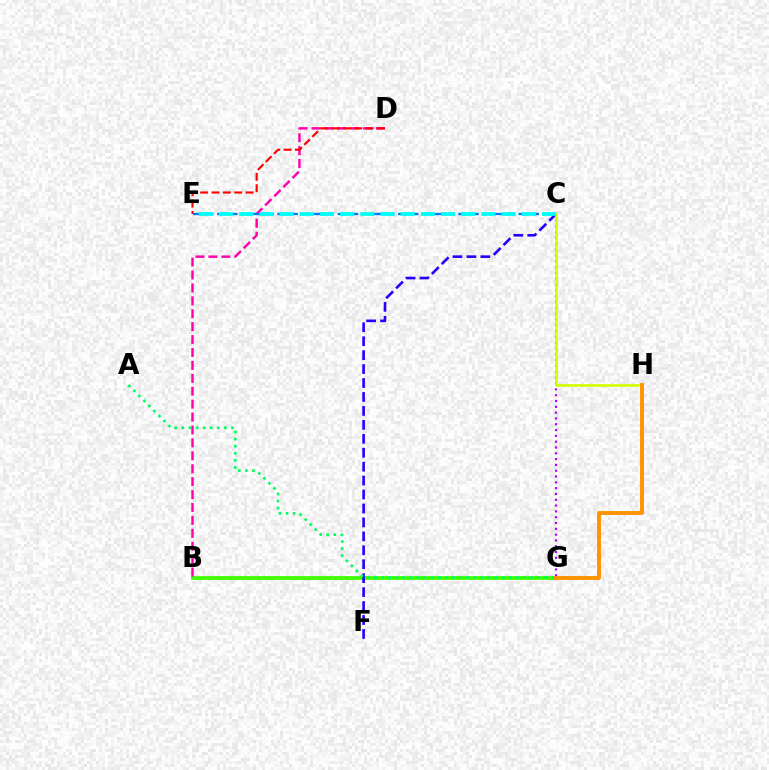{('B', 'G'): [{'color': '#3dff00', 'line_style': 'solid', 'thickness': 2.69}], ('B', 'D'): [{'color': '#ff00ac', 'line_style': 'dashed', 'thickness': 1.75}], ('C', 'E'): [{'color': '#0074ff', 'line_style': 'dashed', 'thickness': 1.64}, {'color': '#00fff6', 'line_style': 'dashed', 'thickness': 2.74}], ('C', 'G'): [{'color': '#b900ff', 'line_style': 'dotted', 'thickness': 1.58}], ('D', 'E'): [{'color': '#ff0000', 'line_style': 'dashed', 'thickness': 1.54}], ('C', 'F'): [{'color': '#2500ff', 'line_style': 'dashed', 'thickness': 1.89}], ('C', 'H'): [{'color': '#d1ff00', 'line_style': 'solid', 'thickness': 1.92}], ('G', 'H'): [{'color': '#ff9400', 'line_style': 'solid', 'thickness': 2.81}], ('A', 'G'): [{'color': '#00ff5c', 'line_style': 'dotted', 'thickness': 1.93}]}